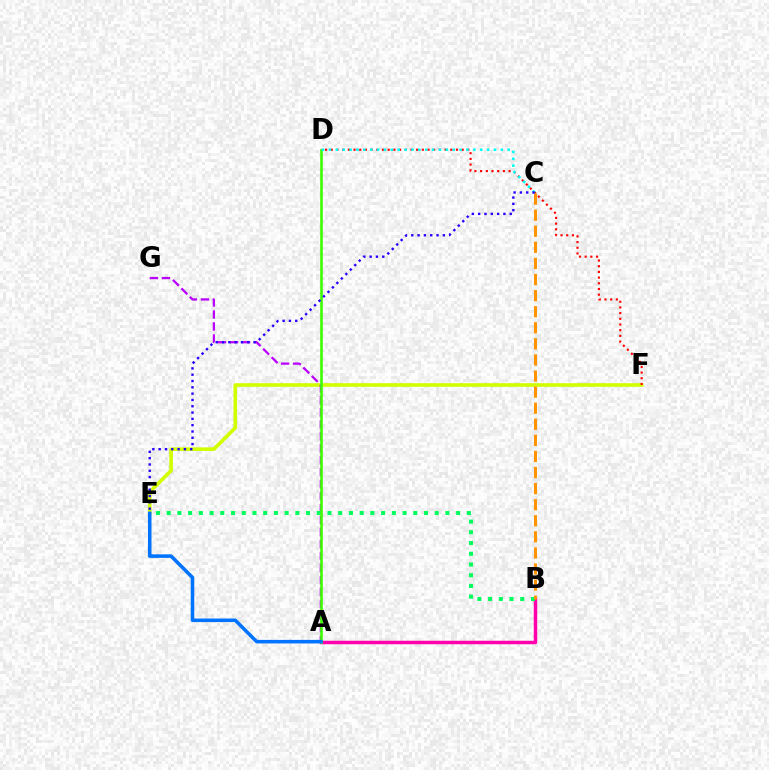{('E', 'F'): [{'color': '#d1ff00', 'line_style': 'solid', 'thickness': 2.6}], ('A', 'B'): [{'color': '#ff00ac', 'line_style': 'solid', 'thickness': 2.52}], ('D', 'F'): [{'color': '#ff0000', 'line_style': 'dotted', 'thickness': 1.55}], ('A', 'G'): [{'color': '#b900ff', 'line_style': 'dashed', 'thickness': 1.63}], ('B', 'E'): [{'color': '#00ff5c', 'line_style': 'dotted', 'thickness': 2.91}], ('A', 'D'): [{'color': '#3dff00', 'line_style': 'solid', 'thickness': 1.88}], ('B', 'C'): [{'color': '#ff9400', 'line_style': 'dashed', 'thickness': 2.18}], ('C', 'D'): [{'color': '#00fff6', 'line_style': 'dotted', 'thickness': 1.87}], ('A', 'E'): [{'color': '#0074ff', 'line_style': 'solid', 'thickness': 2.56}], ('C', 'E'): [{'color': '#2500ff', 'line_style': 'dotted', 'thickness': 1.71}]}